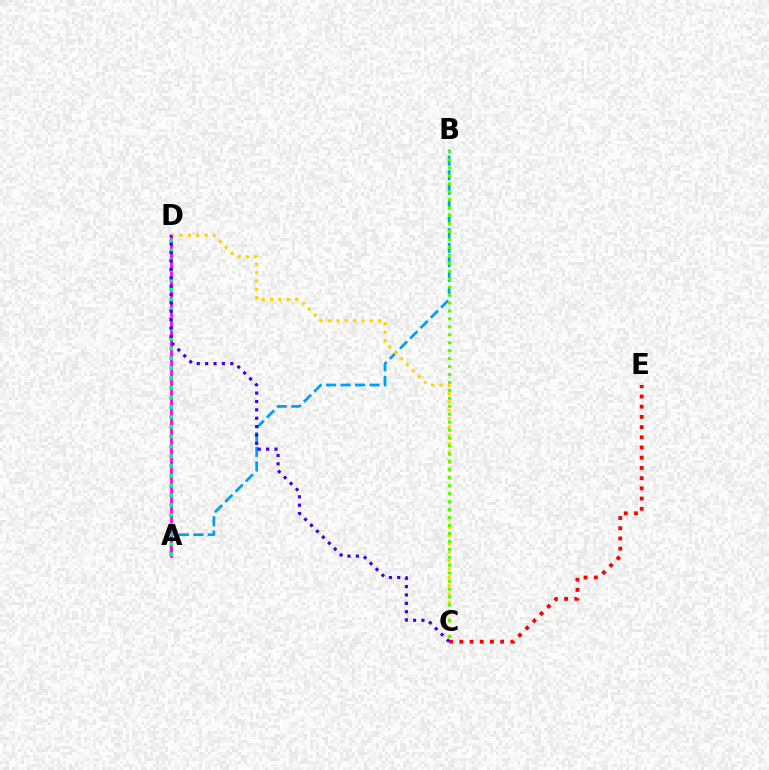{('A', 'B'): [{'color': '#009eff', 'line_style': 'dashed', 'thickness': 1.97}], ('A', 'D'): [{'color': '#ff00ed', 'line_style': 'solid', 'thickness': 1.95}, {'color': '#00ff86', 'line_style': 'dotted', 'thickness': 2.66}], ('C', 'D'): [{'color': '#ffd500', 'line_style': 'dotted', 'thickness': 2.27}, {'color': '#3700ff', 'line_style': 'dotted', 'thickness': 2.28}], ('B', 'C'): [{'color': '#4fff00', 'line_style': 'dotted', 'thickness': 2.16}], ('C', 'E'): [{'color': '#ff0000', 'line_style': 'dotted', 'thickness': 2.77}]}